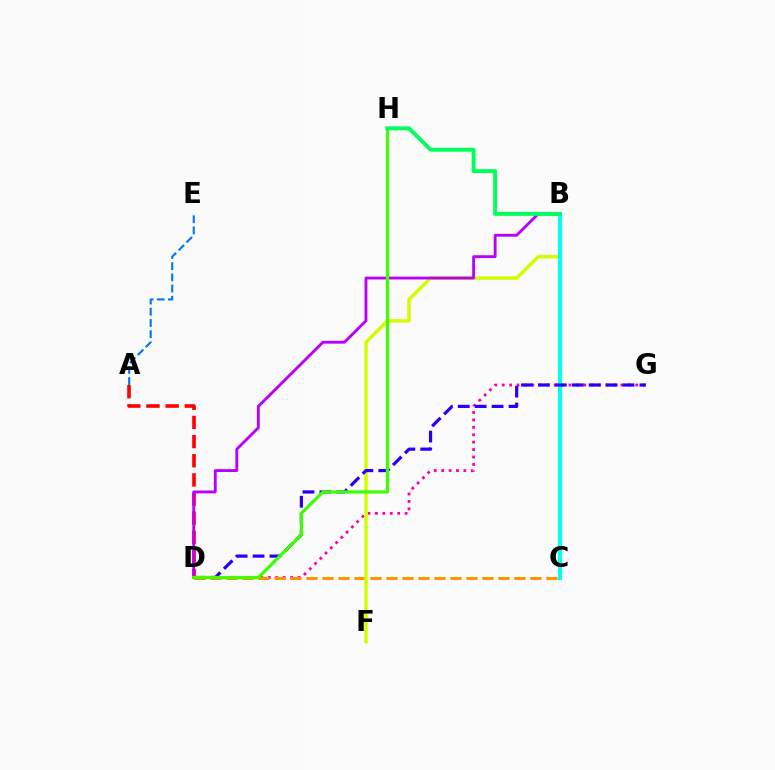{('A', 'D'): [{'color': '#ff0000', 'line_style': 'dashed', 'thickness': 2.6}], ('D', 'G'): [{'color': '#ff00ac', 'line_style': 'dotted', 'thickness': 2.02}, {'color': '#2500ff', 'line_style': 'dashed', 'thickness': 2.3}], ('C', 'D'): [{'color': '#ff9400', 'line_style': 'dashed', 'thickness': 2.17}], ('B', 'F'): [{'color': '#d1ff00', 'line_style': 'solid', 'thickness': 2.5}], ('B', 'C'): [{'color': '#00fff6', 'line_style': 'solid', 'thickness': 2.92}], ('A', 'E'): [{'color': '#0074ff', 'line_style': 'dashed', 'thickness': 1.52}], ('B', 'D'): [{'color': '#b900ff', 'line_style': 'solid', 'thickness': 2.06}], ('D', 'H'): [{'color': '#3dff00', 'line_style': 'solid', 'thickness': 2.31}], ('B', 'H'): [{'color': '#00ff5c', 'line_style': 'solid', 'thickness': 2.83}]}